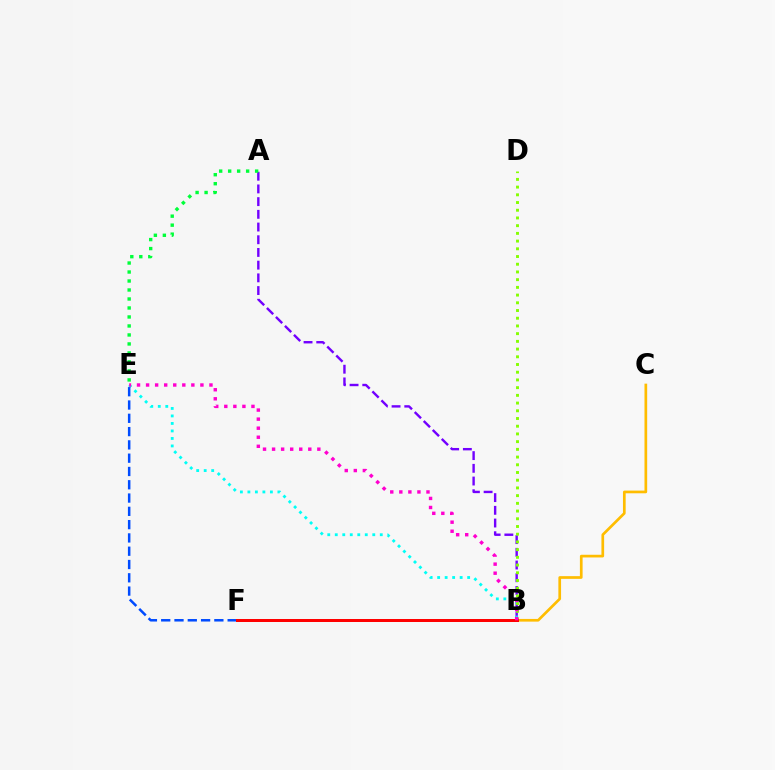{('A', 'B'): [{'color': '#7200ff', 'line_style': 'dashed', 'thickness': 1.73}], ('B', 'E'): [{'color': '#00fff6', 'line_style': 'dotted', 'thickness': 2.04}, {'color': '#ff00cf', 'line_style': 'dotted', 'thickness': 2.46}], ('E', 'F'): [{'color': '#004bff', 'line_style': 'dashed', 'thickness': 1.81}], ('B', 'D'): [{'color': '#84ff00', 'line_style': 'dotted', 'thickness': 2.1}], ('B', 'C'): [{'color': '#ffbd00', 'line_style': 'solid', 'thickness': 1.94}], ('B', 'F'): [{'color': '#ff0000', 'line_style': 'solid', 'thickness': 2.16}], ('A', 'E'): [{'color': '#00ff39', 'line_style': 'dotted', 'thickness': 2.44}]}